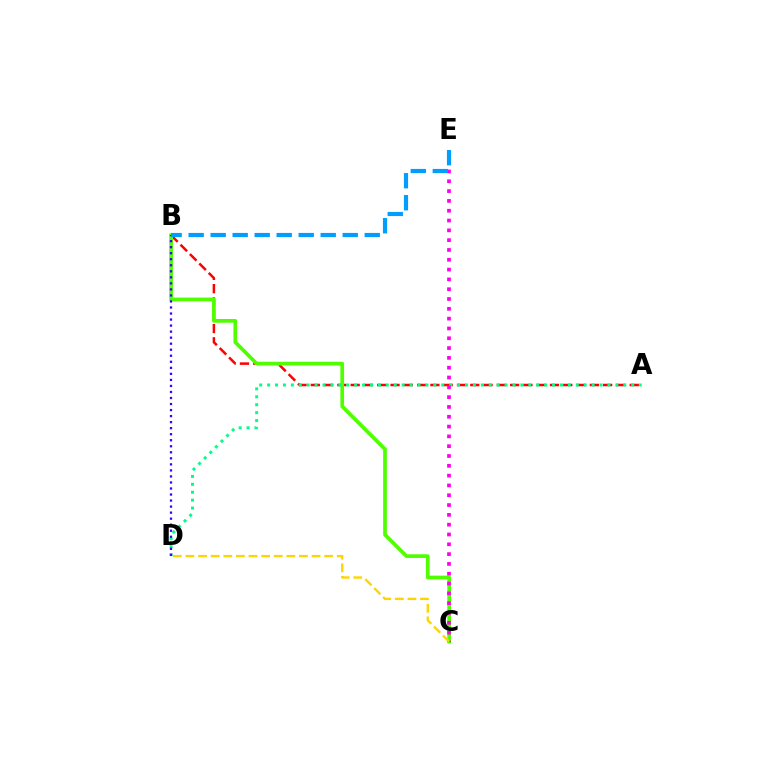{('A', 'B'): [{'color': '#ff0000', 'line_style': 'dashed', 'thickness': 1.81}], ('B', 'C'): [{'color': '#4fff00', 'line_style': 'solid', 'thickness': 2.67}], ('A', 'D'): [{'color': '#00ff86', 'line_style': 'dotted', 'thickness': 2.15}], ('B', 'D'): [{'color': '#3700ff', 'line_style': 'dotted', 'thickness': 1.64}], ('C', 'E'): [{'color': '#ff00ed', 'line_style': 'dotted', 'thickness': 2.67}], ('C', 'D'): [{'color': '#ffd500', 'line_style': 'dashed', 'thickness': 1.71}], ('B', 'E'): [{'color': '#009eff', 'line_style': 'dashed', 'thickness': 2.99}]}